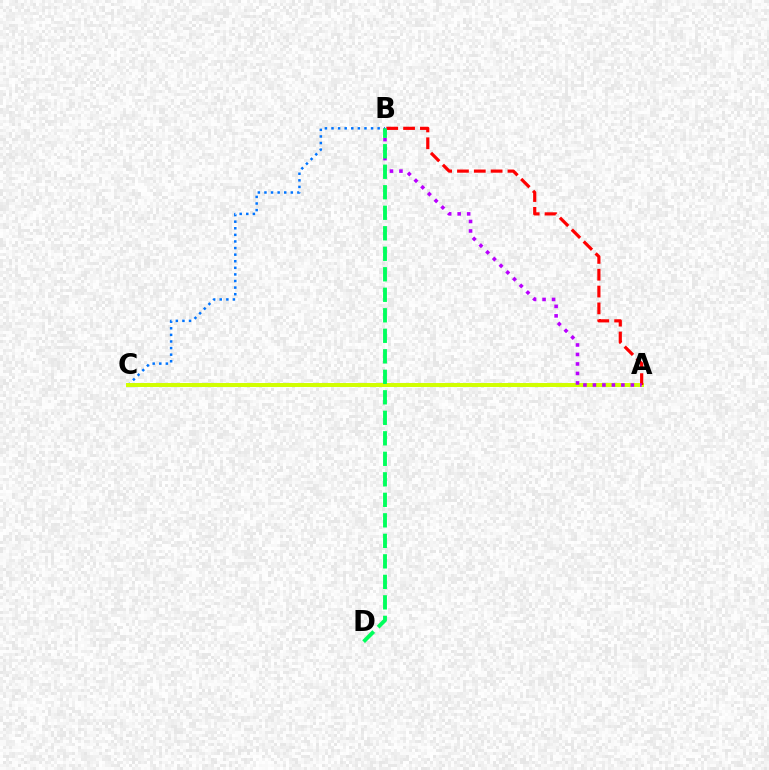{('B', 'C'): [{'color': '#0074ff', 'line_style': 'dotted', 'thickness': 1.79}], ('A', 'C'): [{'color': '#d1ff00', 'line_style': 'solid', 'thickness': 2.85}], ('A', 'B'): [{'color': '#ff0000', 'line_style': 'dashed', 'thickness': 2.29}, {'color': '#b900ff', 'line_style': 'dotted', 'thickness': 2.58}], ('B', 'D'): [{'color': '#00ff5c', 'line_style': 'dashed', 'thickness': 2.79}]}